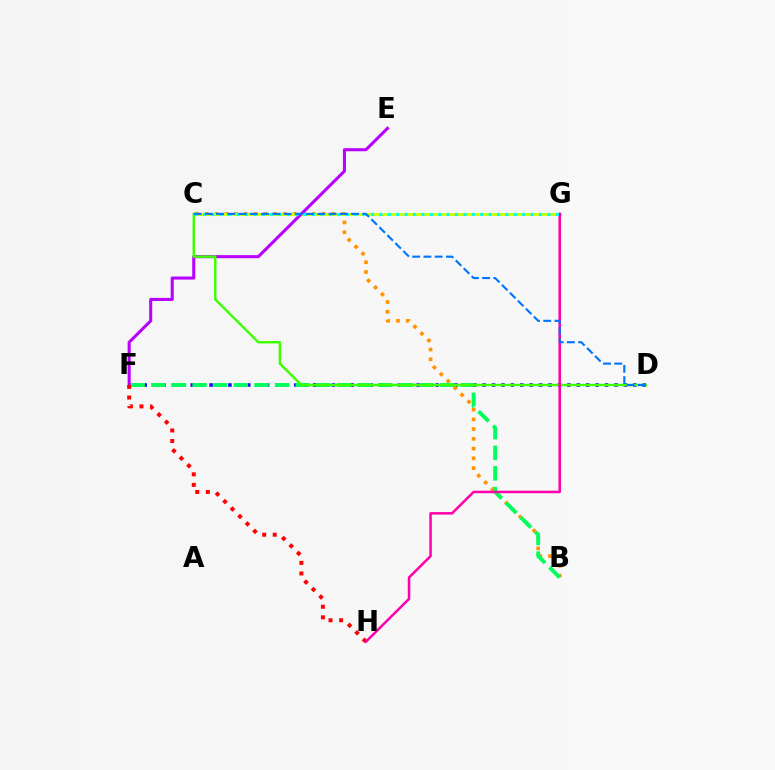{('D', 'F'): [{'color': '#2500ff', 'line_style': 'dotted', 'thickness': 2.56}], ('B', 'C'): [{'color': '#ff9400', 'line_style': 'dotted', 'thickness': 2.65}], ('B', 'F'): [{'color': '#00ff5c', 'line_style': 'dashed', 'thickness': 2.8}], ('C', 'G'): [{'color': '#d1ff00', 'line_style': 'solid', 'thickness': 2.15}, {'color': '#00fff6', 'line_style': 'dotted', 'thickness': 2.28}], ('E', 'F'): [{'color': '#b900ff', 'line_style': 'solid', 'thickness': 2.21}], ('C', 'D'): [{'color': '#3dff00', 'line_style': 'solid', 'thickness': 1.75}, {'color': '#0074ff', 'line_style': 'dashed', 'thickness': 1.53}], ('F', 'H'): [{'color': '#ff0000', 'line_style': 'dotted', 'thickness': 2.87}], ('G', 'H'): [{'color': '#ff00ac', 'line_style': 'solid', 'thickness': 1.82}]}